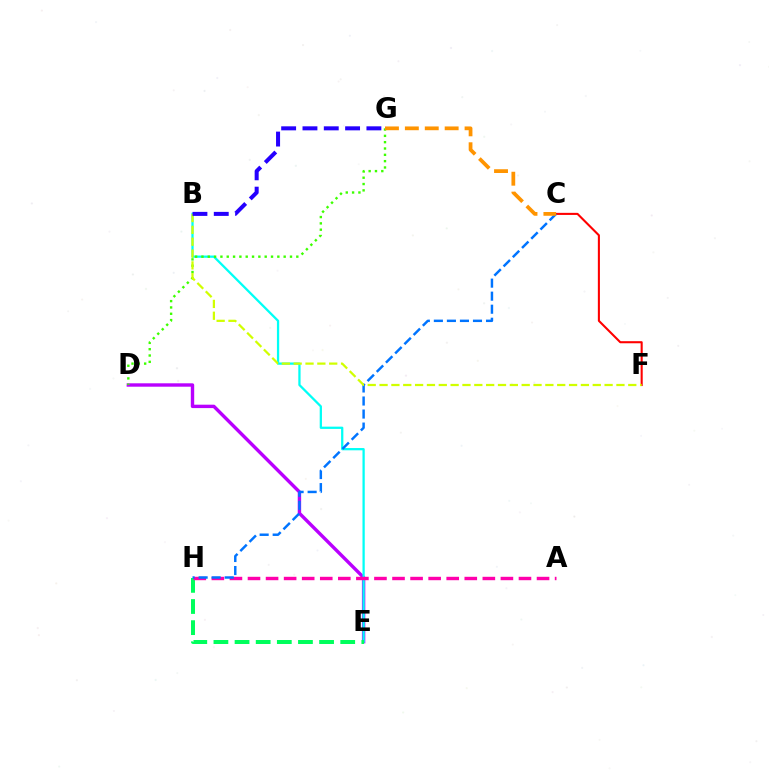{('D', 'E'): [{'color': '#b900ff', 'line_style': 'solid', 'thickness': 2.45}], ('B', 'E'): [{'color': '#00fff6', 'line_style': 'solid', 'thickness': 1.63}], ('C', 'F'): [{'color': '#ff0000', 'line_style': 'solid', 'thickness': 1.5}], ('E', 'H'): [{'color': '#00ff5c', 'line_style': 'dashed', 'thickness': 2.87}], ('D', 'G'): [{'color': '#3dff00', 'line_style': 'dotted', 'thickness': 1.72}], ('A', 'H'): [{'color': '#ff00ac', 'line_style': 'dashed', 'thickness': 2.45}], ('C', 'H'): [{'color': '#0074ff', 'line_style': 'dashed', 'thickness': 1.77}], ('B', 'F'): [{'color': '#d1ff00', 'line_style': 'dashed', 'thickness': 1.61}], ('C', 'G'): [{'color': '#ff9400', 'line_style': 'dashed', 'thickness': 2.7}], ('B', 'G'): [{'color': '#2500ff', 'line_style': 'dashed', 'thickness': 2.9}]}